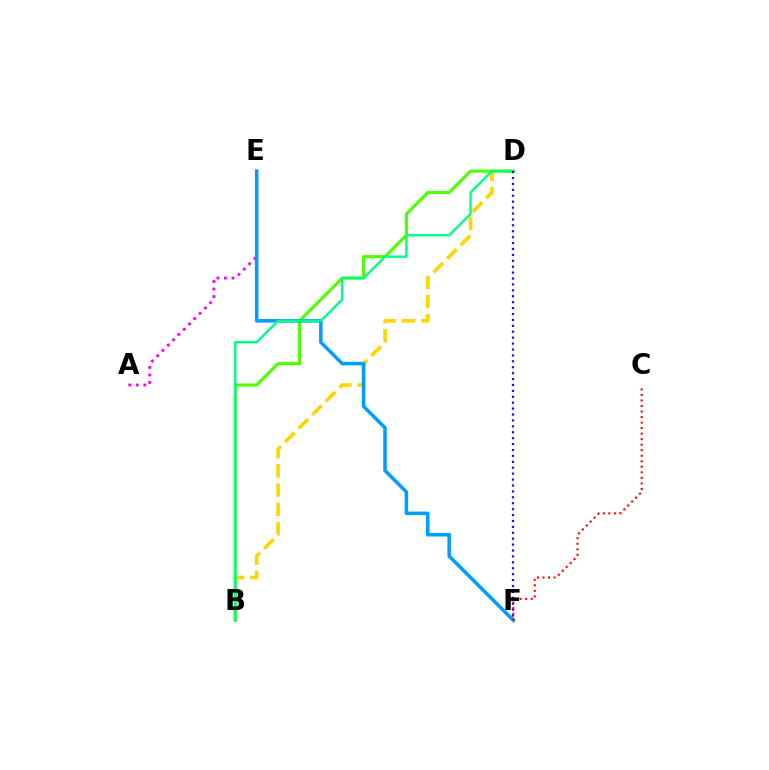{('A', 'E'): [{'color': '#ff00ed', 'line_style': 'dotted', 'thickness': 2.04}], ('B', 'D'): [{'color': '#ffd500', 'line_style': 'dashed', 'thickness': 2.61}, {'color': '#4fff00', 'line_style': 'solid', 'thickness': 2.27}, {'color': '#00ff86', 'line_style': 'solid', 'thickness': 1.74}], ('E', 'F'): [{'color': '#009eff', 'line_style': 'solid', 'thickness': 2.56}], ('D', 'F'): [{'color': '#3700ff', 'line_style': 'dotted', 'thickness': 1.61}], ('C', 'F'): [{'color': '#ff0000', 'line_style': 'dotted', 'thickness': 1.5}]}